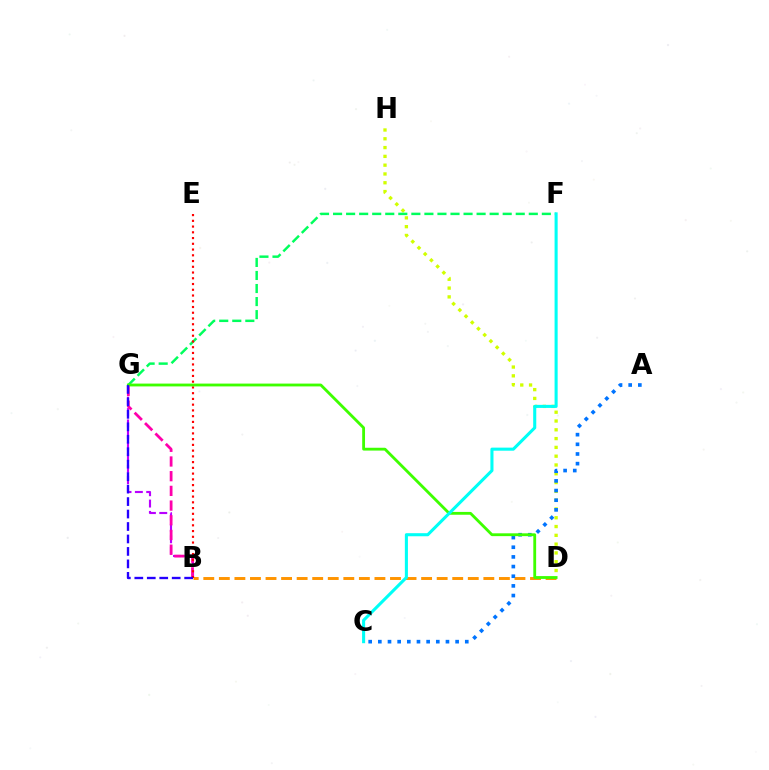{('D', 'H'): [{'color': '#d1ff00', 'line_style': 'dotted', 'thickness': 2.39}], ('F', 'G'): [{'color': '#00ff5c', 'line_style': 'dashed', 'thickness': 1.77}], ('B', 'D'): [{'color': '#ff9400', 'line_style': 'dashed', 'thickness': 2.11}], ('A', 'C'): [{'color': '#0074ff', 'line_style': 'dotted', 'thickness': 2.62}], ('B', 'G'): [{'color': '#b900ff', 'line_style': 'dashed', 'thickness': 1.54}, {'color': '#ff00ac', 'line_style': 'dashed', 'thickness': 2.0}, {'color': '#2500ff', 'line_style': 'dashed', 'thickness': 1.69}], ('B', 'E'): [{'color': '#ff0000', 'line_style': 'dotted', 'thickness': 1.56}], ('D', 'G'): [{'color': '#3dff00', 'line_style': 'solid', 'thickness': 2.03}], ('C', 'F'): [{'color': '#00fff6', 'line_style': 'solid', 'thickness': 2.21}]}